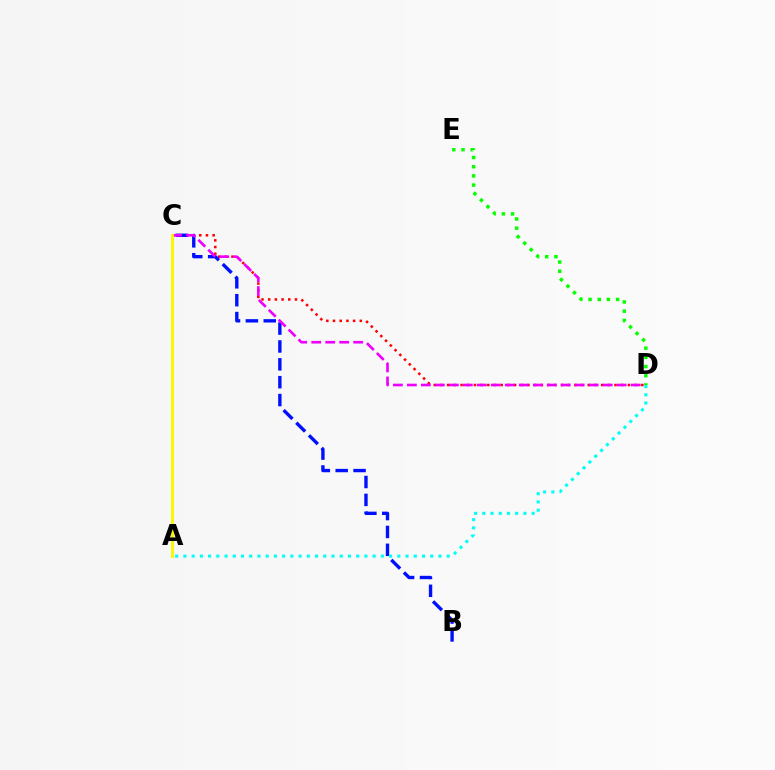{('C', 'D'): [{'color': '#ff0000', 'line_style': 'dotted', 'thickness': 1.82}, {'color': '#ee00ff', 'line_style': 'dashed', 'thickness': 1.9}], ('B', 'C'): [{'color': '#0010ff', 'line_style': 'dashed', 'thickness': 2.43}], ('A', 'C'): [{'color': '#fcf500', 'line_style': 'solid', 'thickness': 2.1}], ('D', 'E'): [{'color': '#08ff00', 'line_style': 'dotted', 'thickness': 2.5}], ('A', 'D'): [{'color': '#00fff6', 'line_style': 'dotted', 'thickness': 2.24}]}